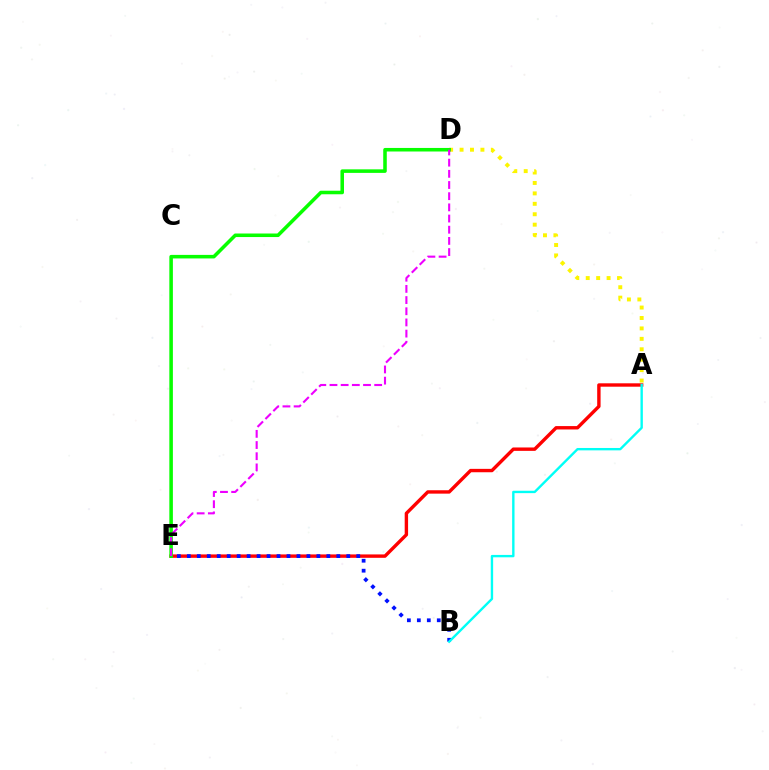{('A', 'E'): [{'color': '#ff0000', 'line_style': 'solid', 'thickness': 2.44}], ('B', 'E'): [{'color': '#0010ff', 'line_style': 'dotted', 'thickness': 2.71}], ('A', 'D'): [{'color': '#fcf500', 'line_style': 'dotted', 'thickness': 2.83}], ('D', 'E'): [{'color': '#08ff00', 'line_style': 'solid', 'thickness': 2.55}, {'color': '#ee00ff', 'line_style': 'dashed', 'thickness': 1.52}], ('A', 'B'): [{'color': '#00fff6', 'line_style': 'solid', 'thickness': 1.71}]}